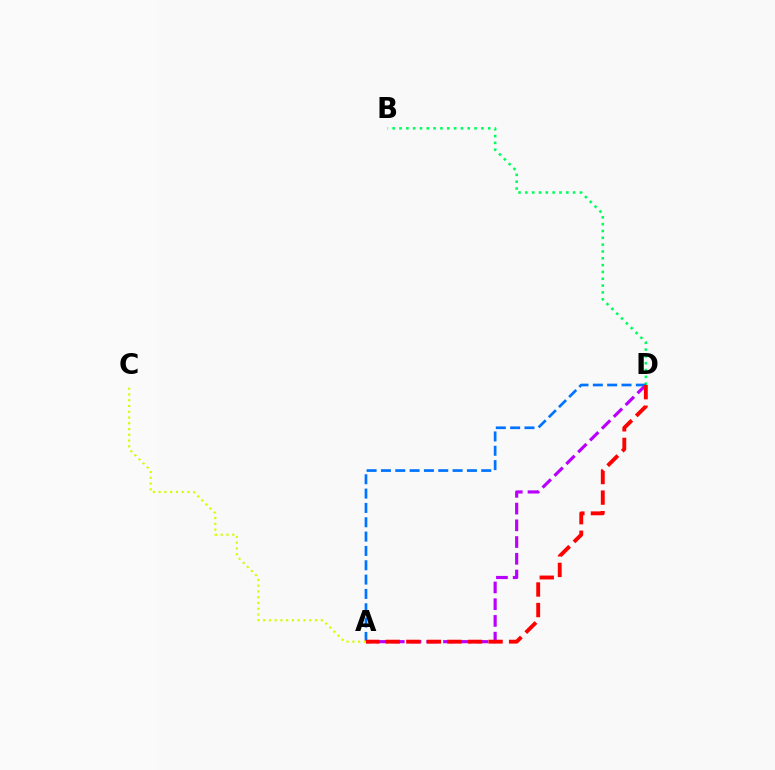{('B', 'D'): [{'color': '#00ff5c', 'line_style': 'dotted', 'thickness': 1.85}], ('A', 'D'): [{'color': '#b900ff', 'line_style': 'dashed', 'thickness': 2.27}, {'color': '#0074ff', 'line_style': 'dashed', 'thickness': 1.95}, {'color': '#ff0000', 'line_style': 'dashed', 'thickness': 2.79}], ('A', 'C'): [{'color': '#d1ff00', 'line_style': 'dotted', 'thickness': 1.57}]}